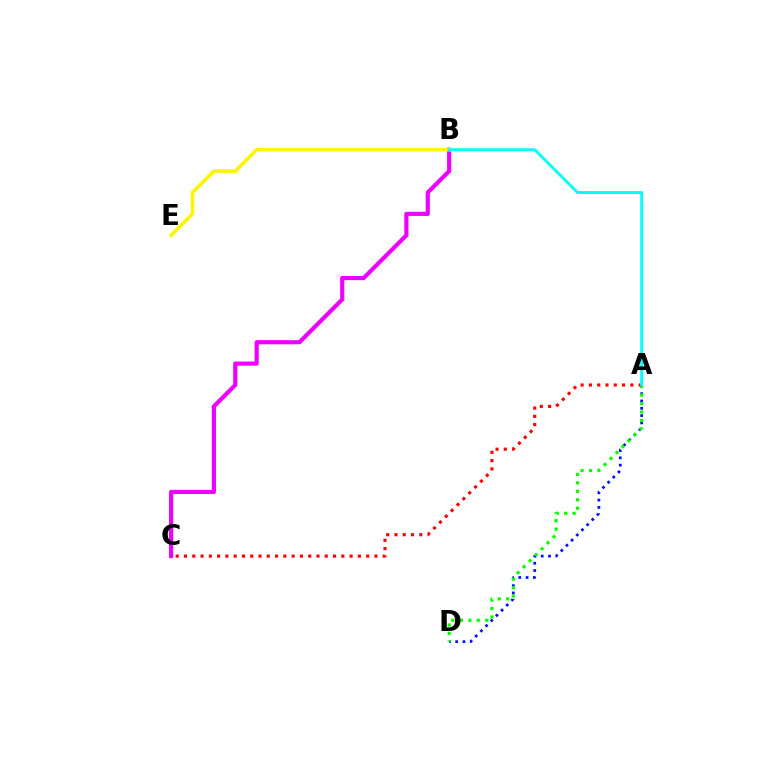{('A', 'D'): [{'color': '#0010ff', 'line_style': 'dotted', 'thickness': 1.98}, {'color': '#08ff00', 'line_style': 'dotted', 'thickness': 2.3}], ('B', 'C'): [{'color': '#ee00ff', 'line_style': 'solid', 'thickness': 2.99}], ('A', 'C'): [{'color': '#ff0000', 'line_style': 'dotted', 'thickness': 2.25}], ('B', 'E'): [{'color': '#fcf500', 'line_style': 'solid', 'thickness': 2.56}], ('A', 'B'): [{'color': '#00fff6', 'line_style': 'solid', 'thickness': 2.06}]}